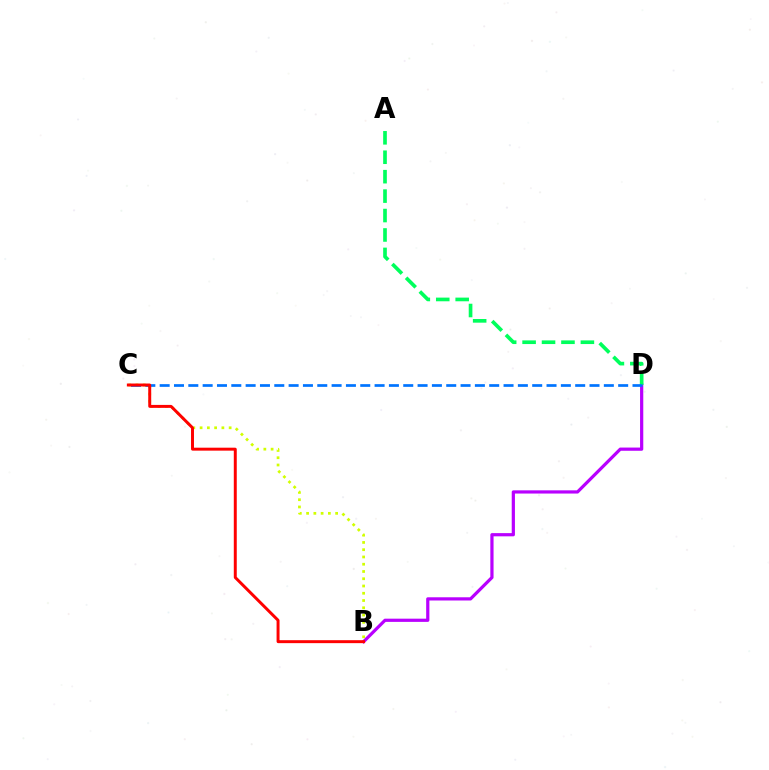{('B', 'D'): [{'color': '#b900ff', 'line_style': 'solid', 'thickness': 2.31}], ('B', 'C'): [{'color': '#d1ff00', 'line_style': 'dotted', 'thickness': 1.97}, {'color': '#ff0000', 'line_style': 'solid', 'thickness': 2.13}], ('A', 'D'): [{'color': '#00ff5c', 'line_style': 'dashed', 'thickness': 2.64}], ('C', 'D'): [{'color': '#0074ff', 'line_style': 'dashed', 'thickness': 1.95}]}